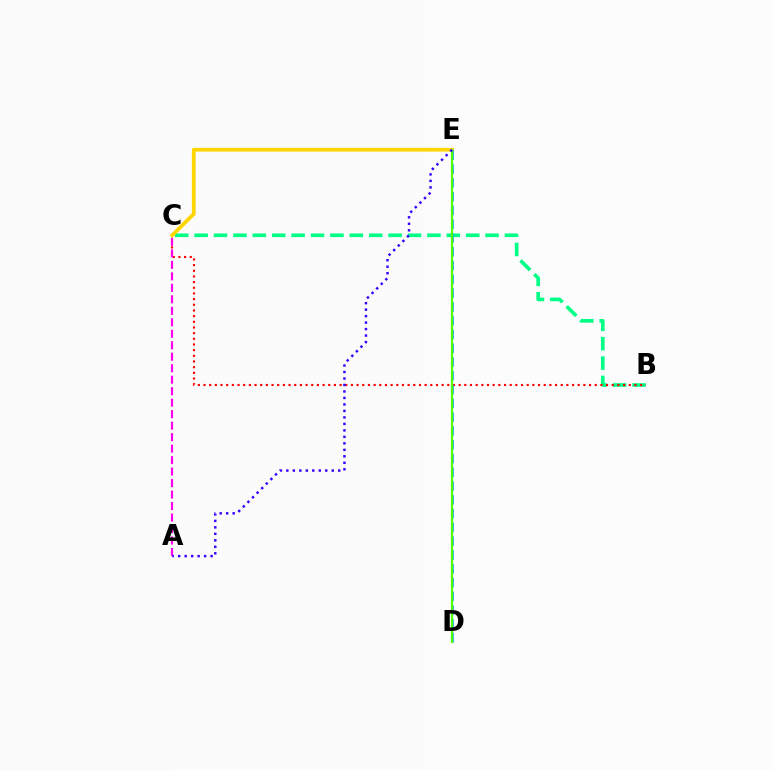{('B', 'C'): [{'color': '#00ff86', 'line_style': 'dashed', 'thickness': 2.64}, {'color': '#ff0000', 'line_style': 'dotted', 'thickness': 1.54}], ('C', 'E'): [{'color': '#ffd500', 'line_style': 'solid', 'thickness': 2.7}], ('D', 'E'): [{'color': '#009eff', 'line_style': 'dashed', 'thickness': 1.87}, {'color': '#4fff00', 'line_style': 'solid', 'thickness': 1.62}], ('A', 'C'): [{'color': '#ff00ed', 'line_style': 'dashed', 'thickness': 1.56}], ('A', 'E'): [{'color': '#3700ff', 'line_style': 'dotted', 'thickness': 1.76}]}